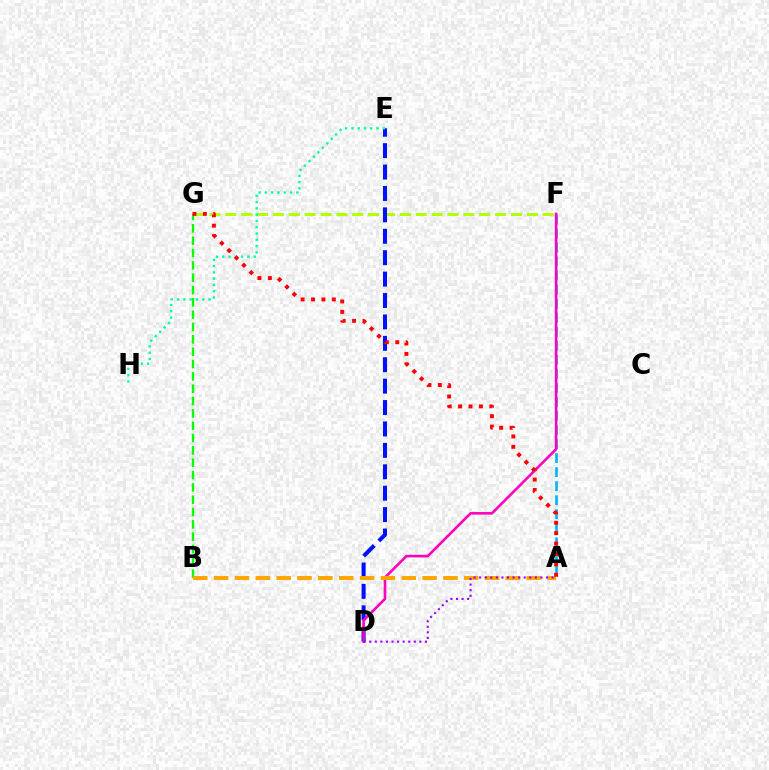{('A', 'F'): [{'color': '#00b5ff', 'line_style': 'dashed', 'thickness': 1.91}], ('F', 'G'): [{'color': '#b3ff00', 'line_style': 'dashed', 'thickness': 2.16}], ('B', 'G'): [{'color': '#08ff00', 'line_style': 'dashed', 'thickness': 1.68}], ('D', 'E'): [{'color': '#0010ff', 'line_style': 'dashed', 'thickness': 2.91}], ('D', 'F'): [{'color': '#ff00bd', 'line_style': 'solid', 'thickness': 1.88}], ('A', 'B'): [{'color': '#ffa500', 'line_style': 'dashed', 'thickness': 2.83}], ('A', 'D'): [{'color': '#9b00ff', 'line_style': 'dotted', 'thickness': 1.51}], ('E', 'H'): [{'color': '#00ff9d', 'line_style': 'dotted', 'thickness': 1.71}], ('A', 'G'): [{'color': '#ff0000', 'line_style': 'dotted', 'thickness': 2.83}]}